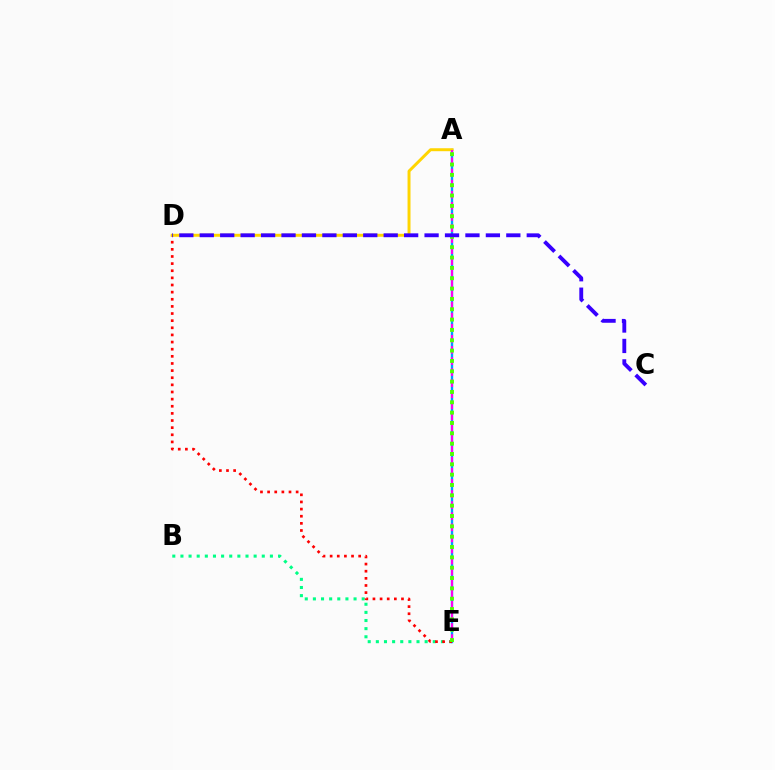{('B', 'E'): [{'color': '#00ff86', 'line_style': 'dotted', 'thickness': 2.21}], ('A', 'E'): [{'color': '#009eff', 'line_style': 'solid', 'thickness': 1.72}, {'color': '#ff00ed', 'line_style': 'dashed', 'thickness': 1.51}, {'color': '#4fff00', 'line_style': 'dotted', 'thickness': 2.81}], ('D', 'E'): [{'color': '#ff0000', 'line_style': 'dotted', 'thickness': 1.94}], ('A', 'D'): [{'color': '#ffd500', 'line_style': 'solid', 'thickness': 2.13}], ('C', 'D'): [{'color': '#3700ff', 'line_style': 'dashed', 'thickness': 2.78}]}